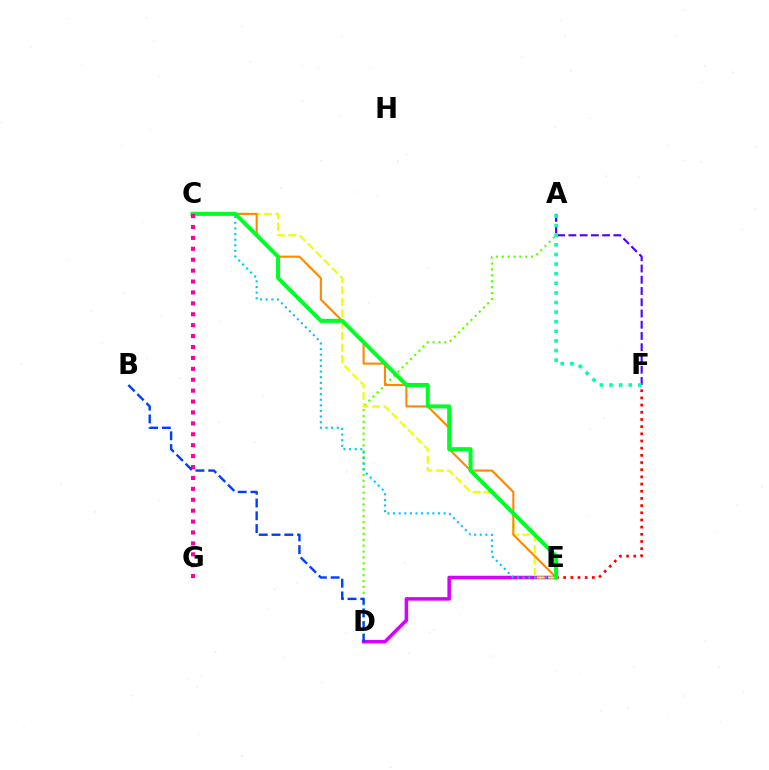{('A', 'D'): [{'color': '#66ff00', 'line_style': 'dotted', 'thickness': 1.6}], ('A', 'F'): [{'color': '#4f00ff', 'line_style': 'dashed', 'thickness': 1.53}, {'color': '#00ffaf', 'line_style': 'dotted', 'thickness': 2.61}], ('D', 'E'): [{'color': '#d600ff', 'line_style': 'solid', 'thickness': 2.54}], ('E', 'F'): [{'color': '#ff0000', 'line_style': 'dotted', 'thickness': 1.95}], ('C', 'E'): [{'color': '#00c7ff', 'line_style': 'dotted', 'thickness': 1.53}, {'color': '#eeff00', 'line_style': 'dashed', 'thickness': 1.55}, {'color': '#ff8800', 'line_style': 'solid', 'thickness': 1.52}, {'color': '#00ff27', 'line_style': 'solid', 'thickness': 2.89}], ('C', 'G'): [{'color': '#ff00a0', 'line_style': 'dotted', 'thickness': 2.96}], ('B', 'D'): [{'color': '#003fff', 'line_style': 'dashed', 'thickness': 1.73}]}